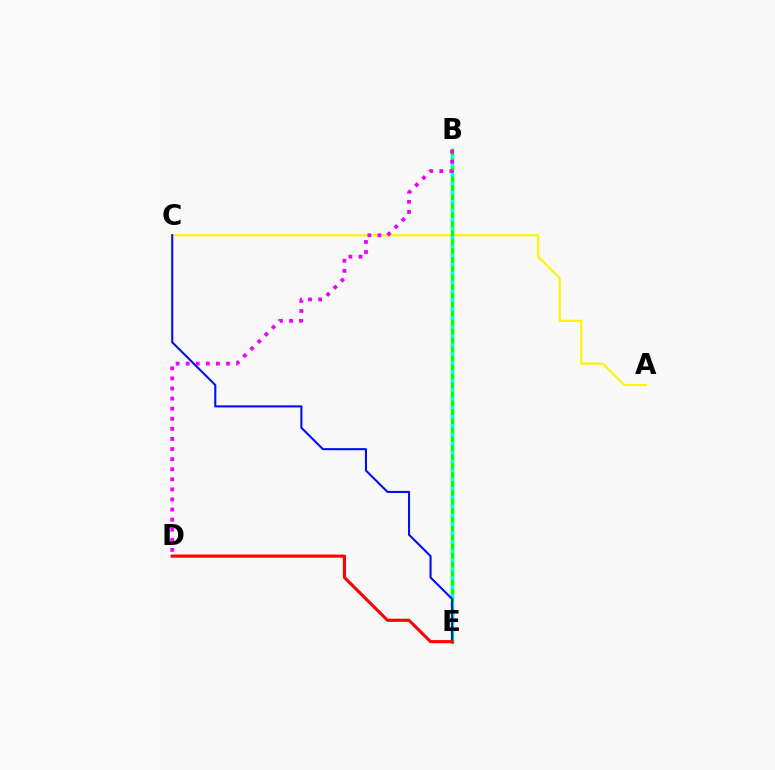{('A', 'C'): [{'color': '#fcf500', 'line_style': 'solid', 'thickness': 1.55}], ('B', 'E'): [{'color': '#08ff00', 'line_style': 'solid', 'thickness': 2.44}, {'color': '#00fff6', 'line_style': 'dotted', 'thickness': 2.44}], ('B', 'D'): [{'color': '#ee00ff', 'line_style': 'dotted', 'thickness': 2.74}], ('C', 'E'): [{'color': '#0010ff', 'line_style': 'solid', 'thickness': 1.52}], ('D', 'E'): [{'color': '#ff0000', 'line_style': 'solid', 'thickness': 2.24}]}